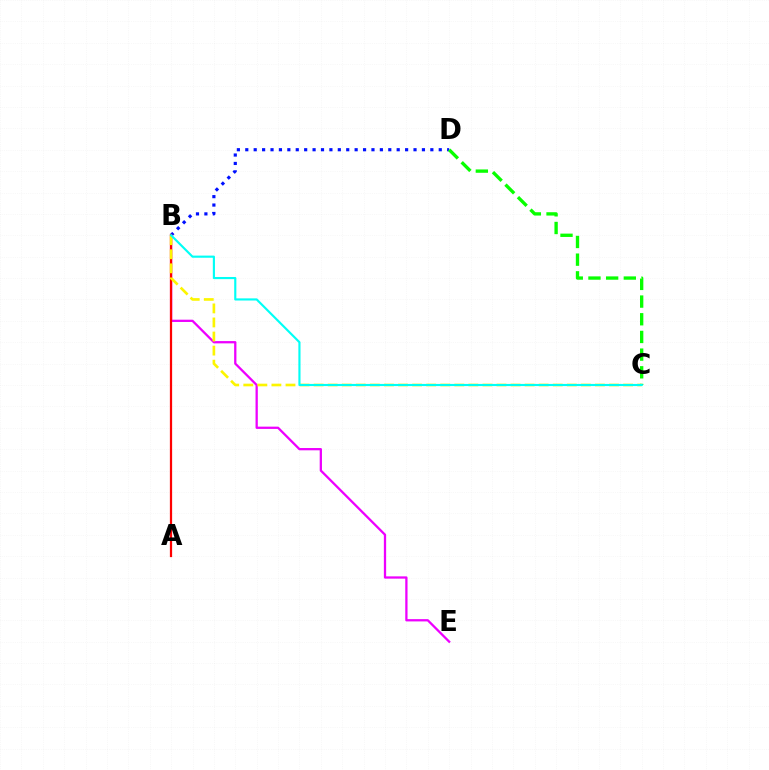{('B', 'D'): [{'color': '#0010ff', 'line_style': 'dotted', 'thickness': 2.29}], ('B', 'E'): [{'color': '#ee00ff', 'line_style': 'solid', 'thickness': 1.64}], ('A', 'B'): [{'color': '#ff0000', 'line_style': 'solid', 'thickness': 1.61}], ('B', 'C'): [{'color': '#fcf500', 'line_style': 'dashed', 'thickness': 1.91}, {'color': '#00fff6', 'line_style': 'solid', 'thickness': 1.55}], ('C', 'D'): [{'color': '#08ff00', 'line_style': 'dashed', 'thickness': 2.4}]}